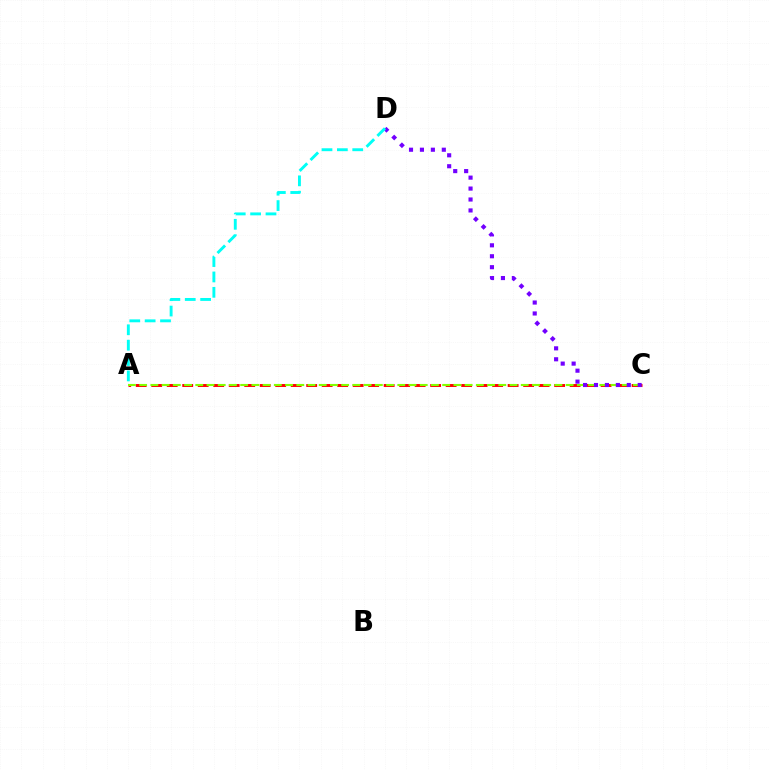{('A', 'C'): [{'color': '#ff0000', 'line_style': 'dashed', 'thickness': 2.11}, {'color': '#84ff00', 'line_style': 'dashed', 'thickness': 1.52}], ('C', 'D'): [{'color': '#7200ff', 'line_style': 'dotted', 'thickness': 2.97}], ('A', 'D'): [{'color': '#00fff6', 'line_style': 'dashed', 'thickness': 2.09}]}